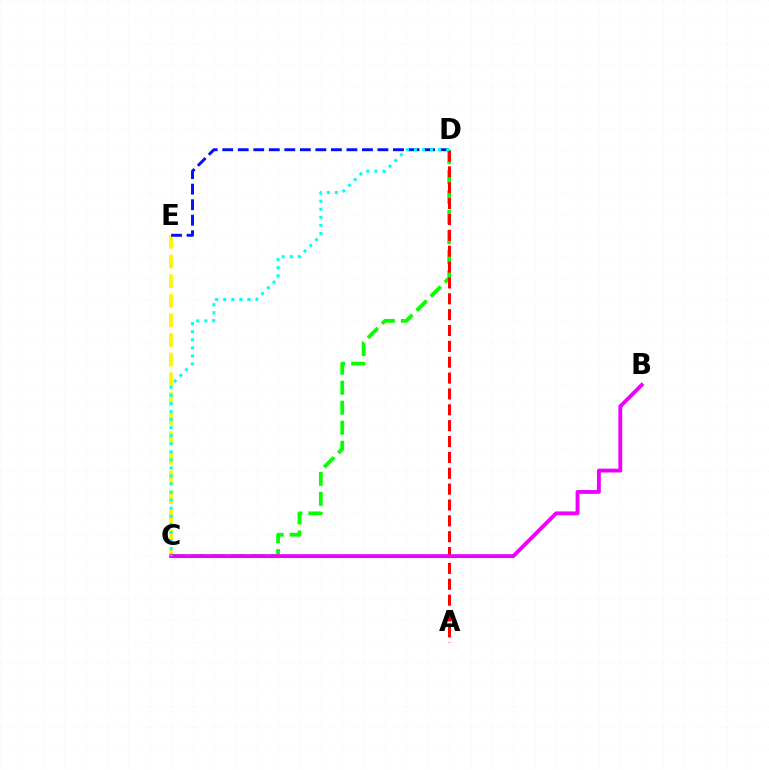{('C', 'E'): [{'color': '#fcf500', 'line_style': 'dashed', 'thickness': 2.67}], ('C', 'D'): [{'color': '#08ff00', 'line_style': 'dashed', 'thickness': 2.72}, {'color': '#00fff6', 'line_style': 'dotted', 'thickness': 2.19}], ('D', 'E'): [{'color': '#0010ff', 'line_style': 'dashed', 'thickness': 2.11}], ('A', 'D'): [{'color': '#ff0000', 'line_style': 'dashed', 'thickness': 2.15}], ('B', 'C'): [{'color': '#ee00ff', 'line_style': 'solid', 'thickness': 2.76}]}